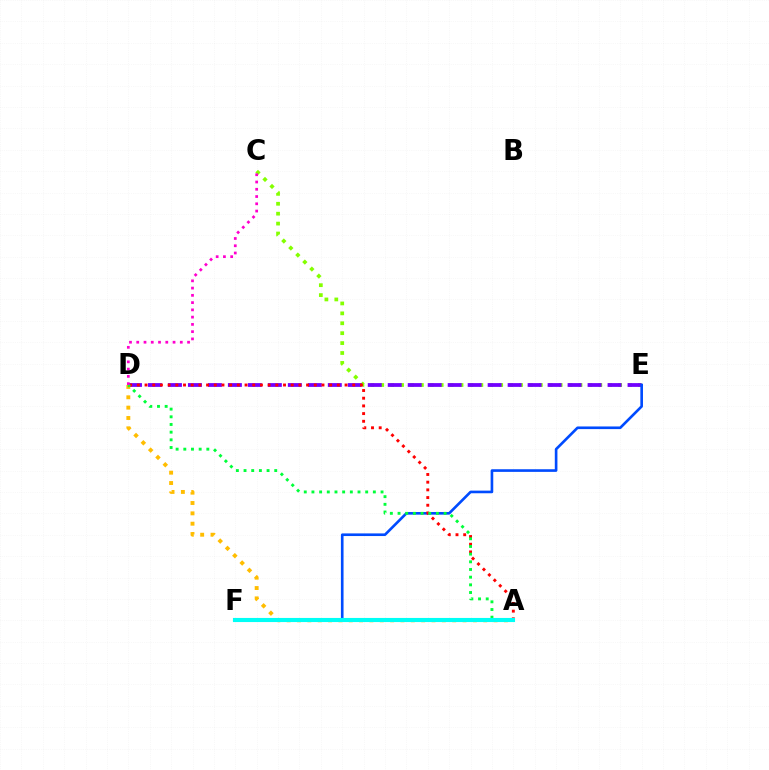{('C', 'E'): [{'color': '#84ff00', 'line_style': 'dotted', 'thickness': 2.69}], ('D', 'E'): [{'color': '#7200ff', 'line_style': 'dashed', 'thickness': 2.71}], ('A', 'D'): [{'color': '#ffbd00', 'line_style': 'dotted', 'thickness': 2.81}, {'color': '#ff0000', 'line_style': 'dotted', 'thickness': 2.09}, {'color': '#00ff39', 'line_style': 'dotted', 'thickness': 2.09}], ('E', 'F'): [{'color': '#004bff', 'line_style': 'solid', 'thickness': 1.9}], ('A', 'F'): [{'color': '#00fff6', 'line_style': 'solid', 'thickness': 2.96}], ('C', 'D'): [{'color': '#ff00cf', 'line_style': 'dotted', 'thickness': 1.97}]}